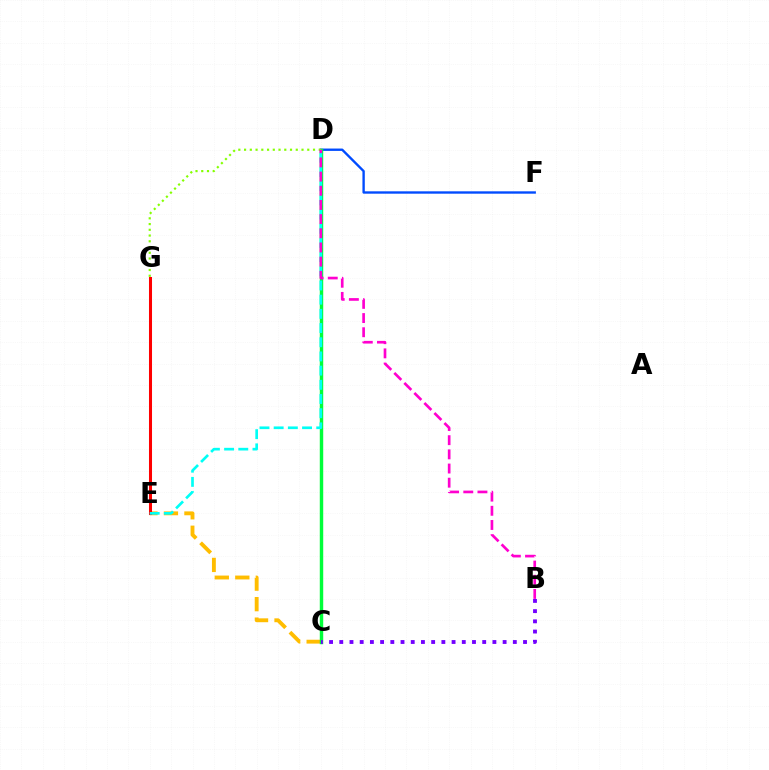{('D', 'F'): [{'color': '#004bff', 'line_style': 'solid', 'thickness': 1.7}], ('C', 'E'): [{'color': '#ffbd00', 'line_style': 'dashed', 'thickness': 2.79}], ('C', 'D'): [{'color': '#00ff39', 'line_style': 'solid', 'thickness': 2.48}], ('D', 'G'): [{'color': '#84ff00', 'line_style': 'dotted', 'thickness': 1.56}], ('E', 'G'): [{'color': '#ff0000', 'line_style': 'solid', 'thickness': 2.19}], ('D', 'E'): [{'color': '#00fff6', 'line_style': 'dashed', 'thickness': 1.93}], ('B', 'D'): [{'color': '#ff00cf', 'line_style': 'dashed', 'thickness': 1.93}], ('B', 'C'): [{'color': '#7200ff', 'line_style': 'dotted', 'thickness': 2.77}]}